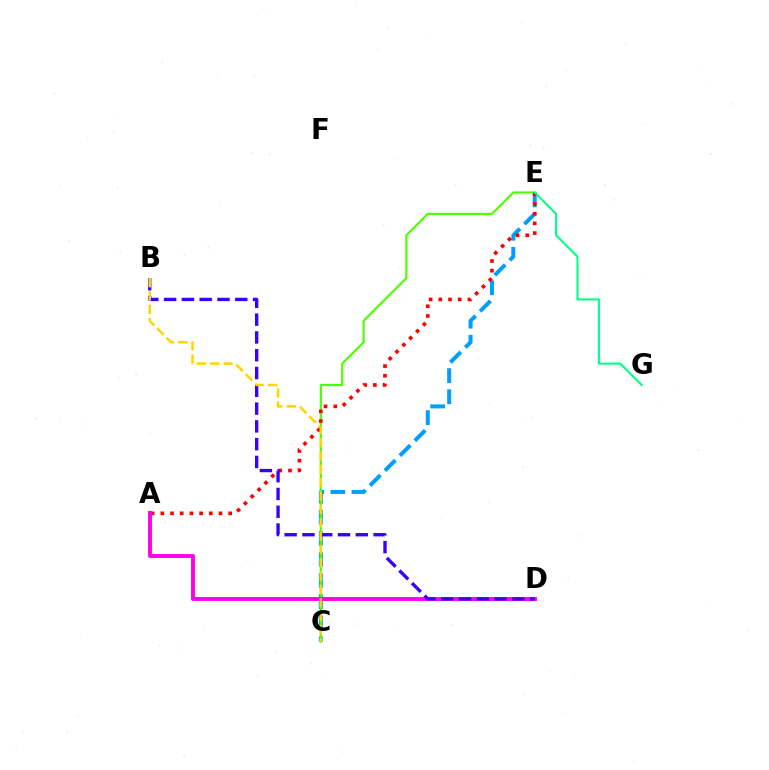{('C', 'E'): [{'color': '#009eff', 'line_style': 'dashed', 'thickness': 2.87}, {'color': '#4fff00', 'line_style': 'solid', 'thickness': 1.57}], ('A', 'E'): [{'color': '#ff0000', 'line_style': 'dotted', 'thickness': 2.63}], ('A', 'D'): [{'color': '#ff00ed', 'line_style': 'solid', 'thickness': 2.81}], ('B', 'D'): [{'color': '#3700ff', 'line_style': 'dashed', 'thickness': 2.42}], ('B', 'C'): [{'color': '#ffd500', 'line_style': 'dashed', 'thickness': 1.81}], ('E', 'G'): [{'color': '#00ff86', 'line_style': 'solid', 'thickness': 1.5}]}